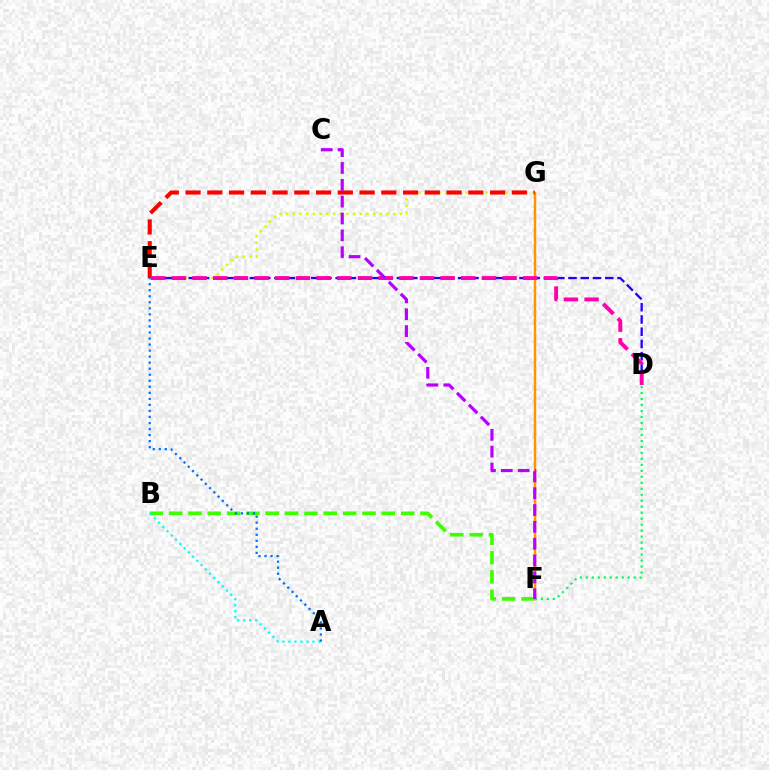{('B', 'F'): [{'color': '#3dff00', 'line_style': 'dashed', 'thickness': 2.63}], ('F', 'G'): [{'color': '#ff9400', 'line_style': 'solid', 'thickness': 1.77}], ('E', 'G'): [{'color': '#d1ff00', 'line_style': 'dotted', 'thickness': 1.82}, {'color': '#ff0000', 'line_style': 'dashed', 'thickness': 2.96}], ('D', 'E'): [{'color': '#2500ff', 'line_style': 'dashed', 'thickness': 1.66}, {'color': '#ff00ac', 'line_style': 'dashed', 'thickness': 2.81}], ('A', 'B'): [{'color': '#00fff6', 'line_style': 'dotted', 'thickness': 1.63}], ('A', 'E'): [{'color': '#0074ff', 'line_style': 'dotted', 'thickness': 1.64}], ('D', 'F'): [{'color': '#00ff5c', 'line_style': 'dotted', 'thickness': 1.63}], ('C', 'F'): [{'color': '#b900ff', 'line_style': 'dashed', 'thickness': 2.29}]}